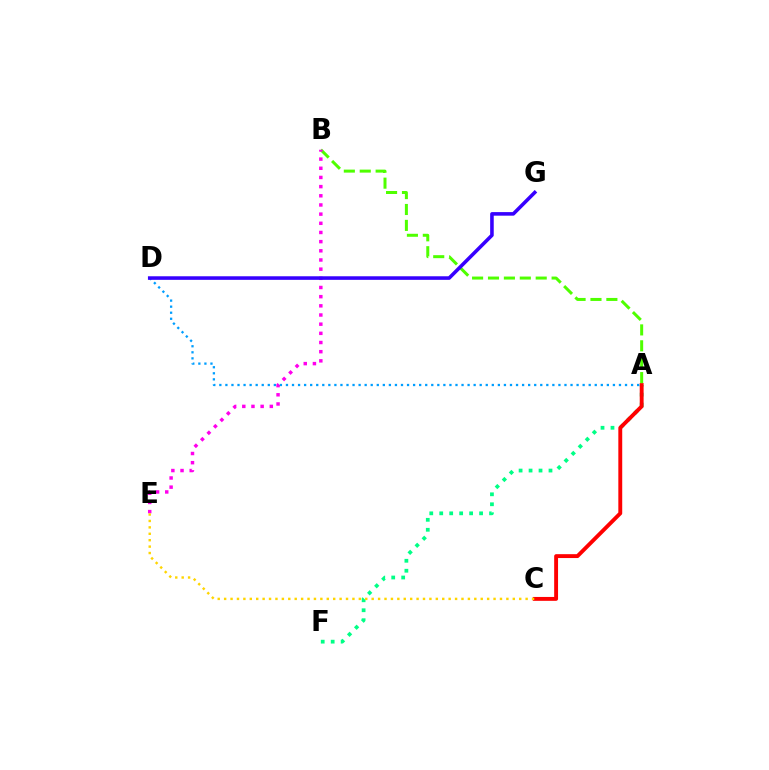{('A', 'F'): [{'color': '#00ff86', 'line_style': 'dotted', 'thickness': 2.71}], ('A', 'C'): [{'color': '#ff0000', 'line_style': 'solid', 'thickness': 2.8}], ('A', 'B'): [{'color': '#4fff00', 'line_style': 'dashed', 'thickness': 2.16}], ('B', 'E'): [{'color': '#ff00ed', 'line_style': 'dotted', 'thickness': 2.49}], ('C', 'E'): [{'color': '#ffd500', 'line_style': 'dotted', 'thickness': 1.74}], ('A', 'D'): [{'color': '#009eff', 'line_style': 'dotted', 'thickness': 1.65}], ('D', 'G'): [{'color': '#3700ff', 'line_style': 'solid', 'thickness': 2.57}]}